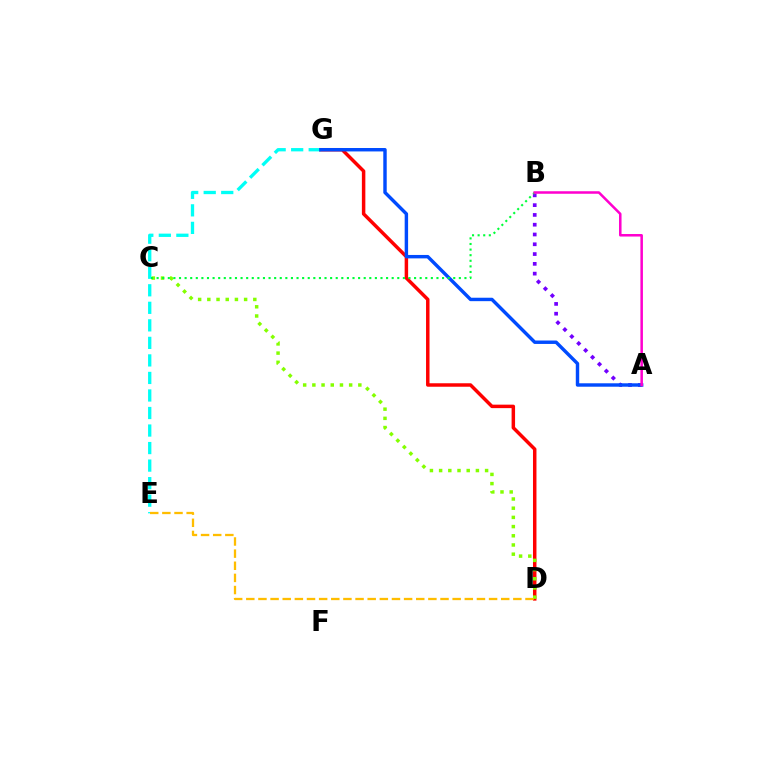{('D', 'G'): [{'color': '#ff0000', 'line_style': 'solid', 'thickness': 2.5}], ('A', 'B'): [{'color': '#7200ff', 'line_style': 'dotted', 'thickness': 2.66}, {'color': '#ff00cf', 'line_style': 'solid', 'thickness': 1.82}], ('E', 'G'): [{'color': '#00fff6', 'line_style': 'dashed', 'thickness': 2.38}], ('A', 'G'): [{'color': '#004bff', 'line_style': 'solid', 'thickness': 2.47}], ('C', 'D'): [{'color': '#84ff00', 'line_style': 'dotted', 'thickness': 2.5}], ('B', 'C'): [{'color': '#00ff39', 'line_style': 'dotted', 'thickness': 1.52}], ('D', 'E'): [{'color': '#ffbd00', 'line_style': 'dashed', 'thickness': 1.65}]}